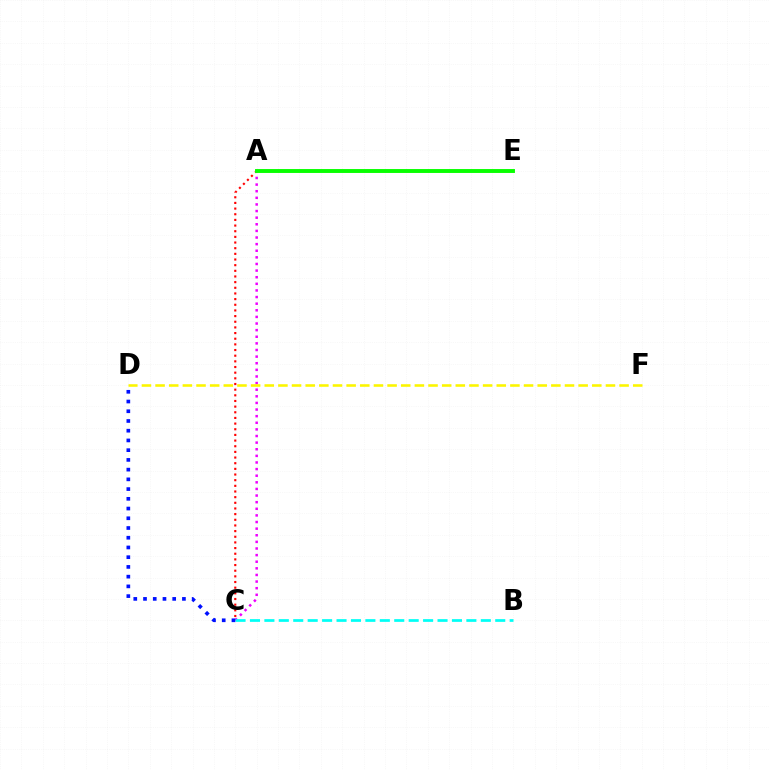{('A', 'C'): [{'color': '#ee00ff', 'line_style': 'dotted', 'thickness': 1.8}, {'color': '#ff0000', 'line_style': 'dotted', 'thickness': 1.54}], ('B', 'C'): [{'color': '#00fff6', 'line_style': 'dashed', 'thickness': 1.96}], ('D', 'F'): [{'color': '#fcf500', 'line_style': 'dashed', 'thickness': 1.85}], ('C', 'D'): [{'color': '#0010ff', 'line_style': 'dotted', 'thickness': 2.64}], ('A', 'E'): [{'color': '#08ff00', 'line_style': 'solid', 'thickness': 2.81}]}